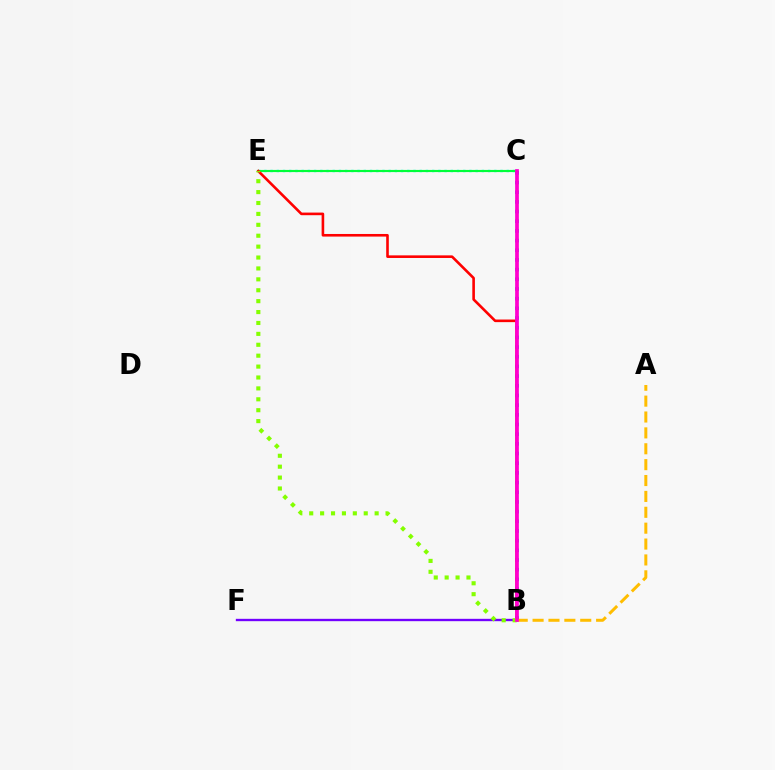{('B', 'C'): [{'color': '#004bff', 'line_style': 'dotted', 'thickness': 2.63}, {'color': '#ff00cf', 'line_style': 'solid', 'thickness': 2.68}], ('B', 'F'): [{'color': '#7200ff', 'line_style': 'solid', 'thickness': 1.69}], ('C', 'E'): [{'color': '#00fff6', 'line_style': 'dotted', 'thickness': 1.69}, {'color': '#00ff39', 'line_style': 'solid', 'thickness': 1.54}], ('B', 'E'): [{'color': '#ff0000', 'line_style': 'solid', 'thickness': 1.88}, {'color': '#84ff00', 'line_style': 'dotted', 'thickness': 2.96}], ('A', 'B'): [{'color': '#ffbd00', 'line_style': 'dashed', 'thickness': 2.16}]}